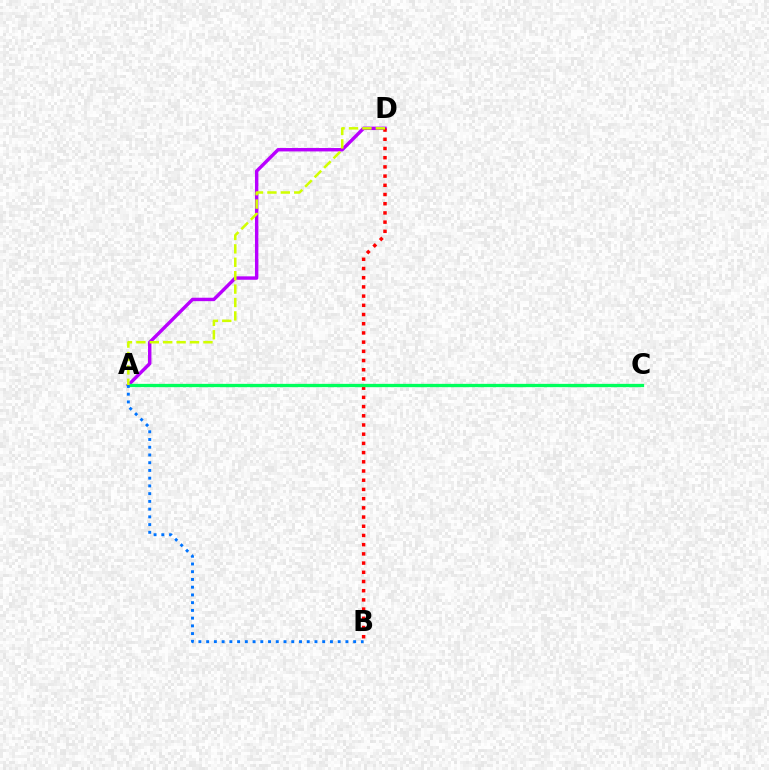{('A', 'D'): [{'color': '#b900ff', 'line_style': 'solid', 'thickness': 2.46}, {'color': '#d1ff00', 'line_style': 'dashed', 'thickness': 1.82}], ('B', 'D'): [{'color': '#ff0000', 'line_style': 'dotted', 'thickness': 2.5}], ('A', 'C'): [{'color': '#00ff5c', 'line_style': 'solid', 'thickness': 2.37}], ('A', 'B'): [{'color': '#0074ff', 'line_style': 'dotted', 'thickness': 2.1}]}